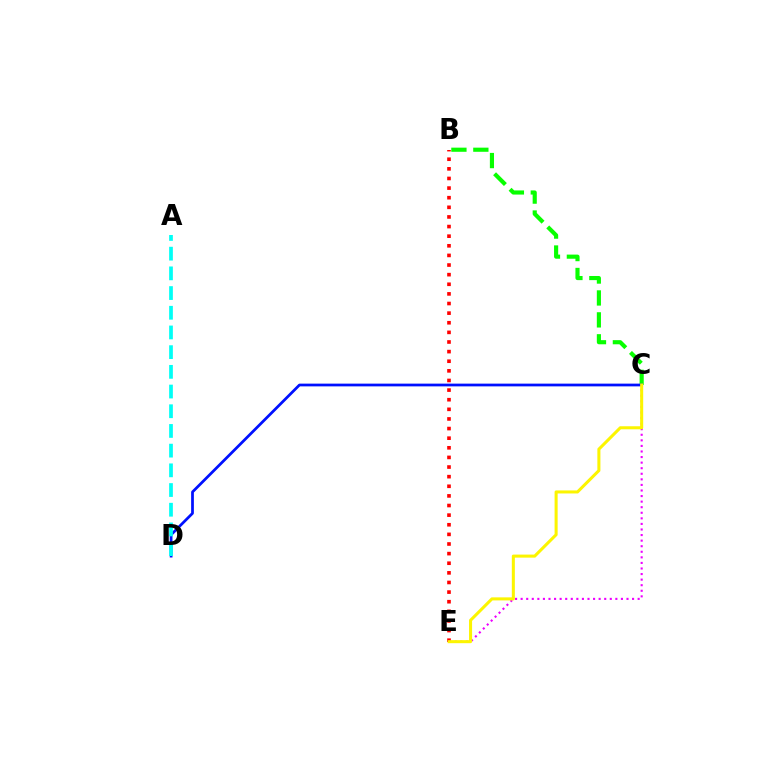{('B', 'C'): [{'color': '#08ff00', 'line_style': 'dashed', 'thickness': 2.98}], ('B', 'E'): [{'color': '#ff0000', 'line_style': 'dotted', 'thickness': 2.61}], ('C', 'D'): [{'color': '#0010ff', 'line_style': 'solid', 'thickness': 1.98}], ('C', 'E'): [{'color': '#ee00ff', 'line_style': 'dotted', 'thickness': 1.51}, {'color': '#fcf500', 'line_style': 'solid', 'thickness': 2.19}], ('A', 'D'): [{'color': '#00fff6', 'line_style': 'dashed', 'thickness': 2.68}]}